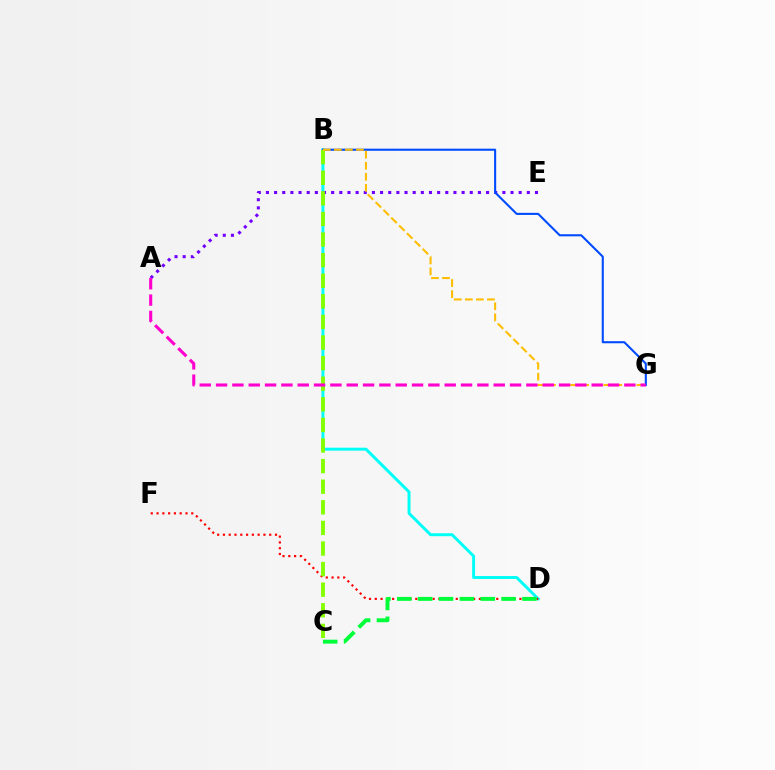{('B', 'D'): [{'color': '#00fff6', 'line_style': 'solid', 'thickness': 2.11}], ('A', 'E'): [{'color': '#7200ff', 'line_style': 'dotted', 'thickness': 2.22}], ('D', 'F'): [{'color': '#ff0000', 'line_style': 'dotted', 'thickness': 1.57}], ('B', 'G'): [{'color': '#004bff', 'line_style': 'solid', 'thickness': 1.51}, {'color': '#ffbd00', 'line_style': 'dashed', 'thickness': 1.5}], ('B', 'C'): [{'color': '#84ff00', 'line_style': 'dashed', 'thickness': 2.8}], ('A', 'G'): [{'color': '#ff00cf', 'line_style': 'dashed', 'thickness': 2.22}], ('C', 'D'): [{'color': '#00ff39', 'line_style': 'dashed', 'thickness': 2.83}]}